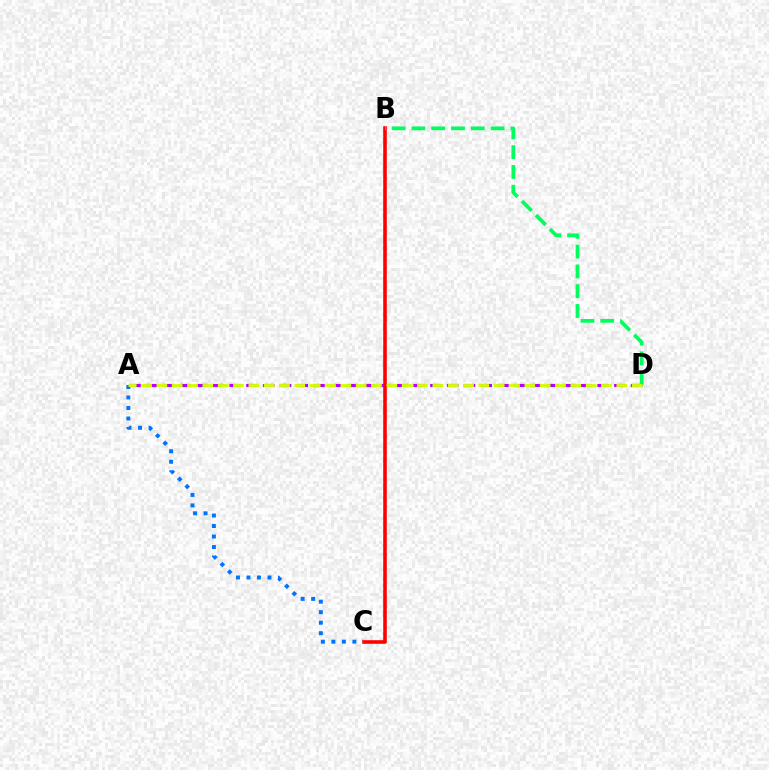{('A', 'D'): [{'color': '#b900ff', 'line_style': 'dashed', 'thickness': 2.27}, {'color': '#d1ff00', 'line_style': 'dashed', 'thickness': 2.08}], ('B', 'C'): [{'color': '#ff0000', 'line_style': 'solid', 'thickness': 2.59}], ('A', 'C'): [{'color': '#0074ff', 'line_style': 'dotted', 'thickness': 2.85}], ('B', 'D'): [{'color': '#00ff5c', 'line_style': 'dashed', 'thickness': 2.69}]}